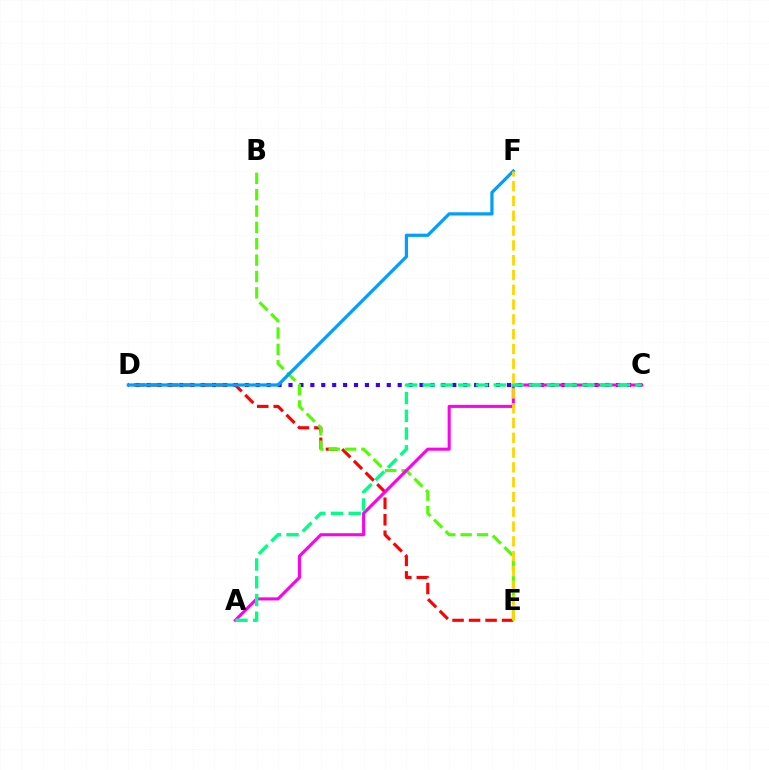{('C', 'D'): [{'color': '#3700ff', 'line_style': 'dotted', 'thickness': 2.97}], ('D', 'E'): [{'color': '#ff0000', 'line_style': 'dashed', 'thickness': 2.24}], ('B', 'E'): [{'color': '#4fff00', 'line_style': 'dashed', 'thickness': 2.22}], ('D', 'F'): [{'color': '#009eff', 'line_style': 'solid', 'thickness': 2.32}], ('A', 'C'): [{'color': '#ff00ed', 'line_style': 'solid', 'thickness': 2.2}, {'color': '#00ff86', 'line_style': 'dashed', 'thickness': 2.41}], ('E', 'F'): [{'color': '#ffd500', 'line_style': 'dashed', 'thickness': 2.01}]}